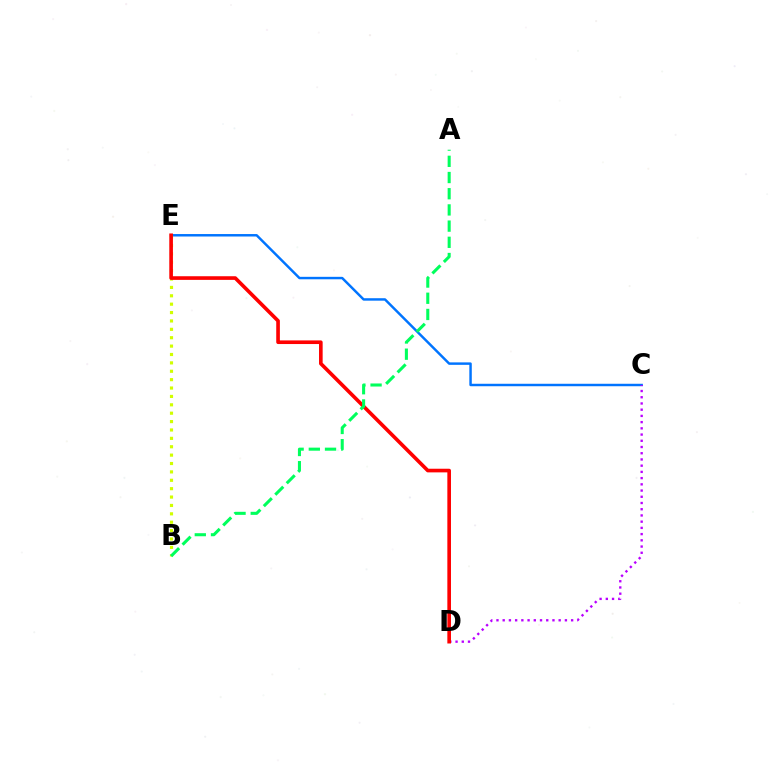{('C', 'E'): [{'color': '#0074ff', 'line_style': 'solid', 'thickness': 1.77}], ('B', 'E'): [{'color': '#d1ff00', 'line_style': 'dotted', 'thickness': 2.28}], ('C', 'D'): [{'color': '#b900ff', 'line_style': 'dotted', 'thickness': 1.69}], ('D', 'E'): [{'color': '#ff0000', 'line_style': 'solid', 'thickness': 2.62}], ('A', 'B'): [{'color': '#00ff5c', 'line_style': 'dashed', 'thickness': 2.2}]}